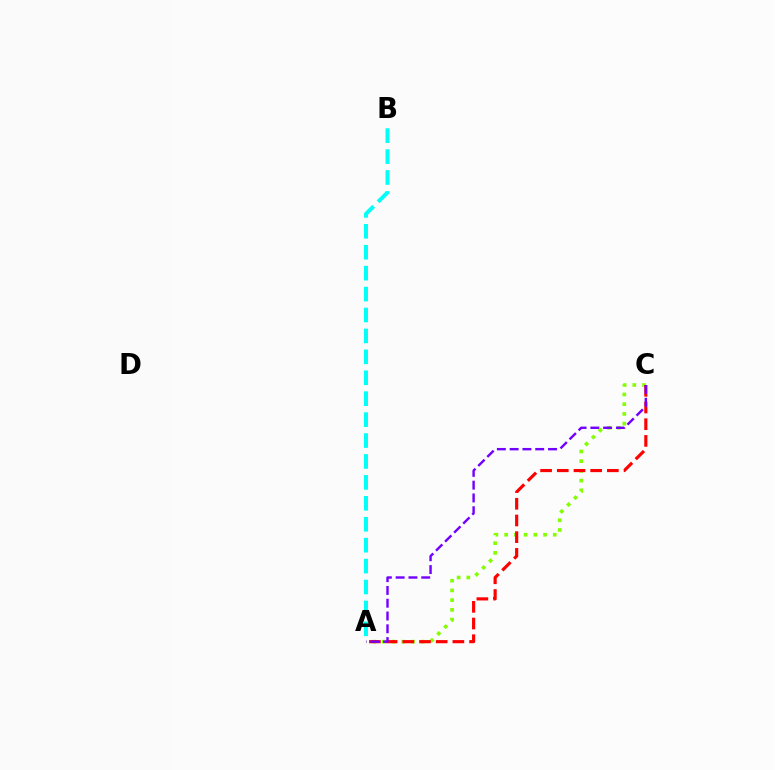{('A', 'C'): [{'color': '#84ff00', 'line_style': 'dotted', 'thickness': 2.64}, {'color': '#ff0000', 'line_style': 'dashed', 'thickness': 2.27}, {'color': '#7200ff', 'line_style': 'dashed', 'thickness': 1.74}], ('A', 'B'): [{'color': '#00fff6', 'line_style': 'dashed', 'thickness': 2.84}]}